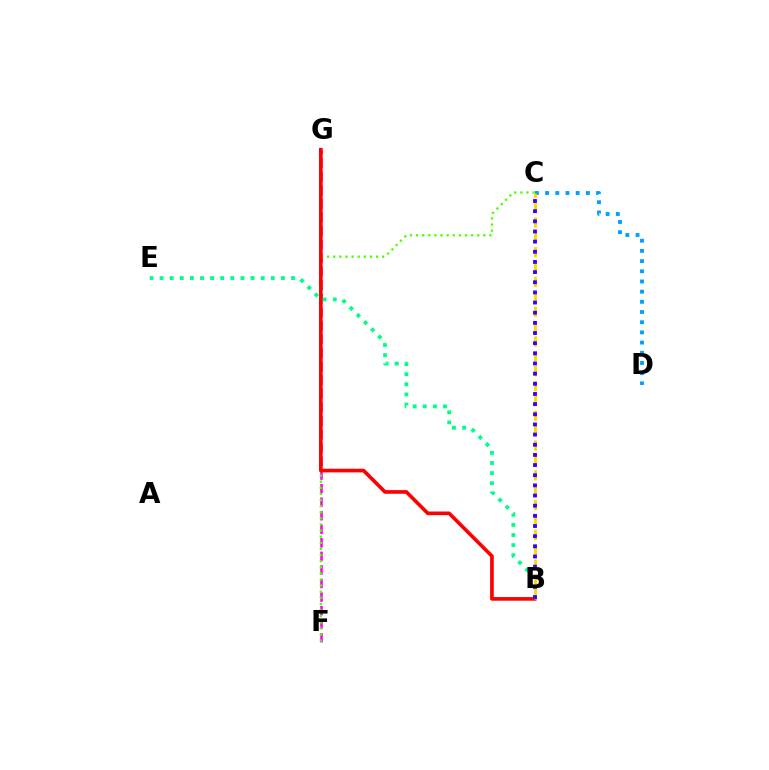{('F', 'G'): [{'color': '#ff00ed', 'line_style': 'dashed', 'thickness': 1.84}], ('C', 'F'): [{'color': '#4fff00', 'line_style': 'dotted', 'thickness': 1.66}], ('B', 'G'): [{'color': '#ff0000', 'line_style': 'solid', 'thickness': 2.62}], ('C', 'D'): [{'color': '#009eff', 'line_style': 'dotted', 'thickness': 2.77}], ('B', 'C'): [{'color': '#ffd500', 'line_style': 'dashed', 'thickness': 2.02}, {'color': '#3700ff', 'line_style': 'dotted', 'thickness': 2.76}], ('B', 'E'): [{'color': '#00ff86', 'line_style': 'dotted', 'thickness': 2.75}]}